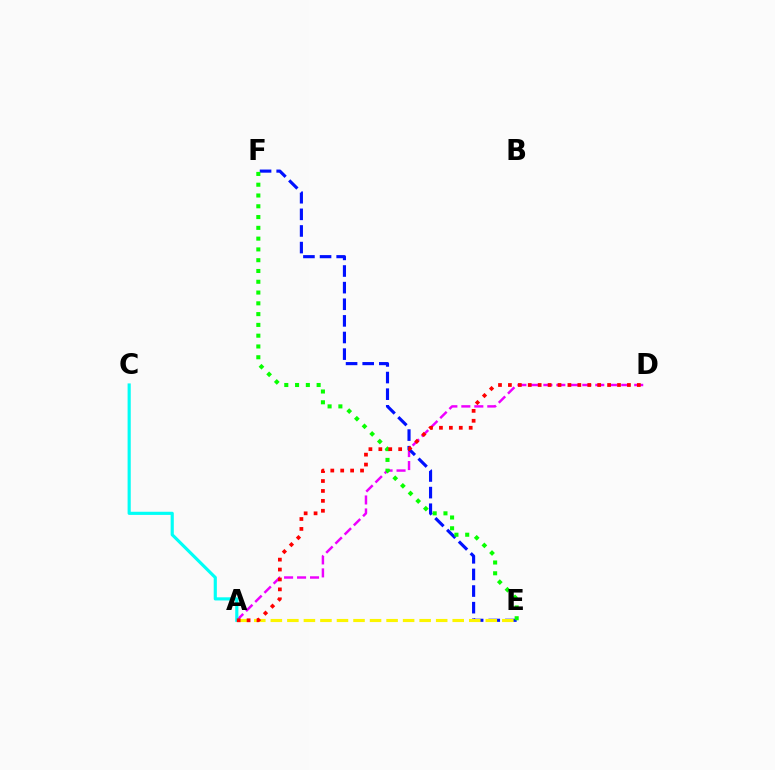{('A', 'D'): [{'color': '#ee00ff', 'line_style': 'dashed', 'thickness': 1.76}, {'color': '#ff0000', 'line_style': 'dotted', 'thickness': 2.69}], ('E', 'F'): [{'color': '#0010ff', 'line_style': 'dashed', 'thickness': 2.26}, {'color': '#08ff00', 'line_style': 'dotted', 'thickness': 2.93}], ('A', 'E'): [{'color': '#fcf500', 'line_style': 'dashed', 'thickness': 2.25}], ('A', 'C'): [{'color': '#00fff6', 'line_style': 'solid', 'thickness': 2.27}]}